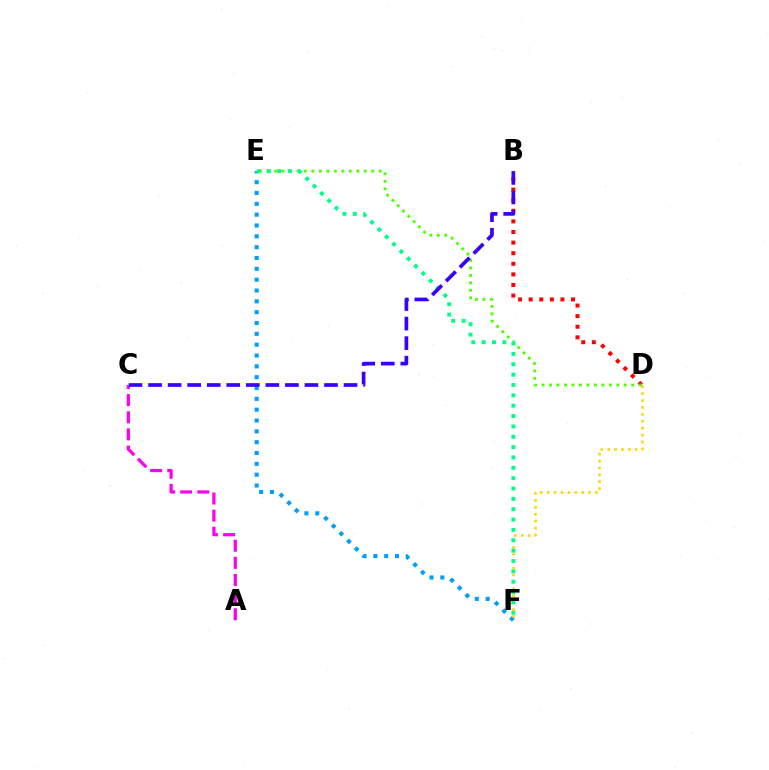{('B', 'D'): [{'color': '#ff0000', 'line_style': 'dotted', 'thickness': 2.88}], ('E', 'F'): [{'color': '#009eff', 'line_style': 'dotted', 'thickness': 2.94}, {'color': '#00ff86', 'line_style': 'dotted', 'thickness': 2.81}], ('A', 'C'): [{'color': '#ff00ed', 'line_style': 'dashed', 'thickness': 2.33}], ('D', 'E'): [{'color': '#4fff00', 'line_style': 'dotted', 'thickness': 2.03}], ('D', 'F'): [{'color': '#ffd500', 'line_style': 'dotted', 'thickness': 1.87}], ('B', 'C'): [{'color': '#3700ff', 'line_style': 'dashed', 'thickness': 2.66}]}